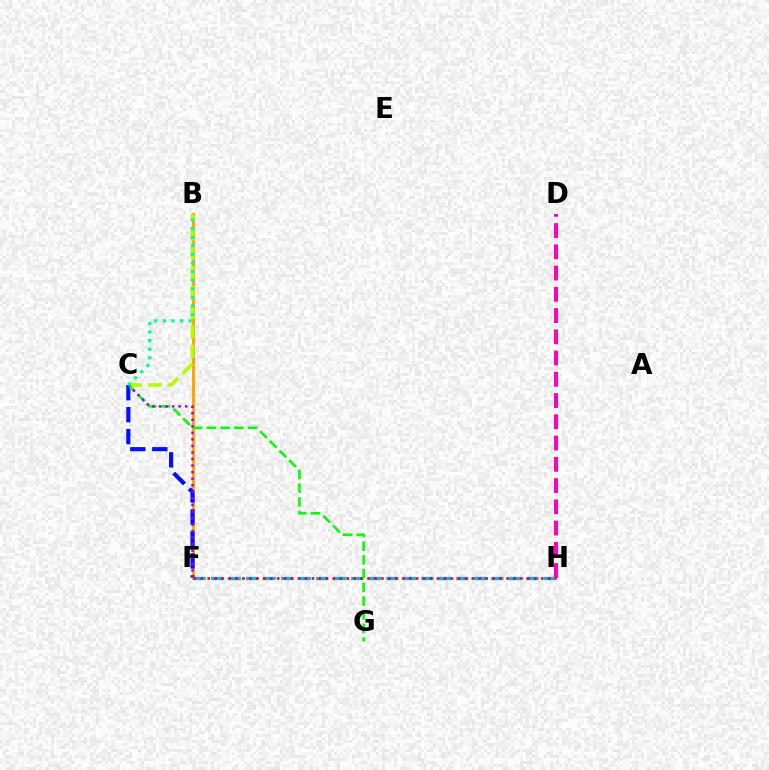{('B', 'F'): [{'color': '#ffa500', 'line_style': 'solid', 'thickness': 2.18}], ('C', 'F'): [{'color': '#0010ff', 'line_style': 'dashed', 'thickness': 2.99}, {'color': '#9b00ff', 'line_style': 'dotted', 'thickness': 1.78}], ('F', 'H'): [{'color': '#00b5ff', 'line_style': 'dashed', 'thickness': 2.38}, {'color': '#ff0000', 'line_style': 'dotted', 'thickness': 1.89}], ('D', 'H'): [{'color': '#ff00bd', 'line_style': 'dashed', 'thickness': 2.89}], ('B', 'C'): [{'color': '#b3ff00', 'line_style': 'dashed', 'thickness': 2.66}, {'color': '#00ff9d', 'line_style': 'dotted', 'thickness': 2.34}], ('C', 'G'): [{'color': '#08ff00', 'line_style': 'dashed', 'thickness': 1.86}]}